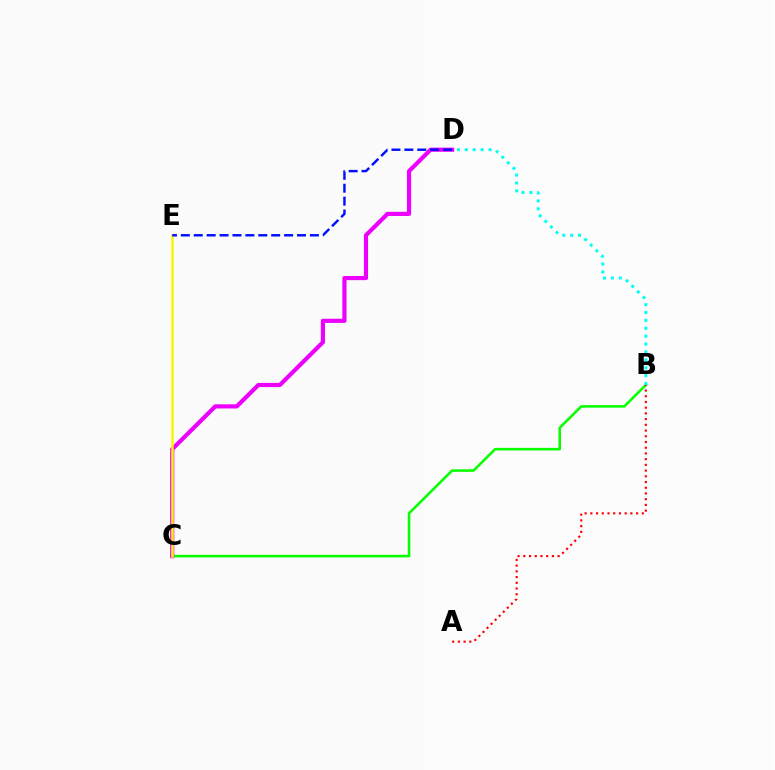{('B', 'C'): [{'color': '#08ff00', 'line_style': 'solid', 'thickness': 1.85}], ('A', 'B'): [{'color': '#ff0000', 'line_style': 'dotted', 'thickness': 1.55}], ('C', 'D'): [{'color': '#ee00ff', 'line_style': 'solid', 'thickness': 3.0}], ('C', 'E'): [{'color': '#fcf500', 'line_style': 'solid', 'thickness': 1.83}], ('B', 'D'): [{'color': '#00fff6', 'line_style': 'dotted', 'thickness': 2.14}], ('D', 'E'): [{'color': '#0010ff', 'line_style': 'dashed', 'thickness': 1.75}]}